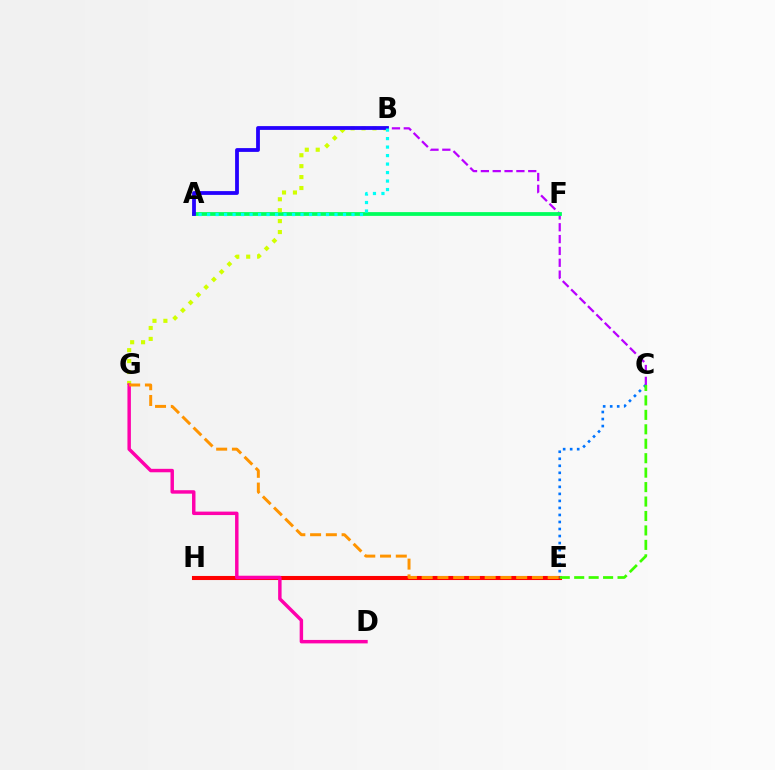{('E', 'H'): [{'color': '#ff0000', 'line_style': 'solid', 'thickness': 2.93}], ('B', 'C'): [{'color': '#b900ff', 'line_style': 'dashed', 'thickness': 1.61}], ('A', 'F'): [{'color': '#00ff5c', 'line_style': 'solid', 'thickness': 2.72}], ('B', 'G'): [{'color': '#d1ff00', 'line_style': 'dotted', 'thickness': 2.97}], ('A', 'B'): [{'color': '#2500ff', 'line_style': 'solid', 'thickness': 2.73}, {'color': '#00fff6', 'line_style': 'dotted', 'thickness': 2.31}], ('C', 'E'): [{'color': '#0074ff', 'line_style': 'dotted', 'thickness': 1.91}, {'color': '#3dff00', 'line_style': 'dashed', 'thickness': 1.96}], ('D', 'G'): [{'color': '#ff00ac', 'line_style': 'solid', 'thickness': 2.48}], ('E', 'G'): [{'color': '#ff9400', 'line_style': 'dashed', 'thickness': 2.14}]}